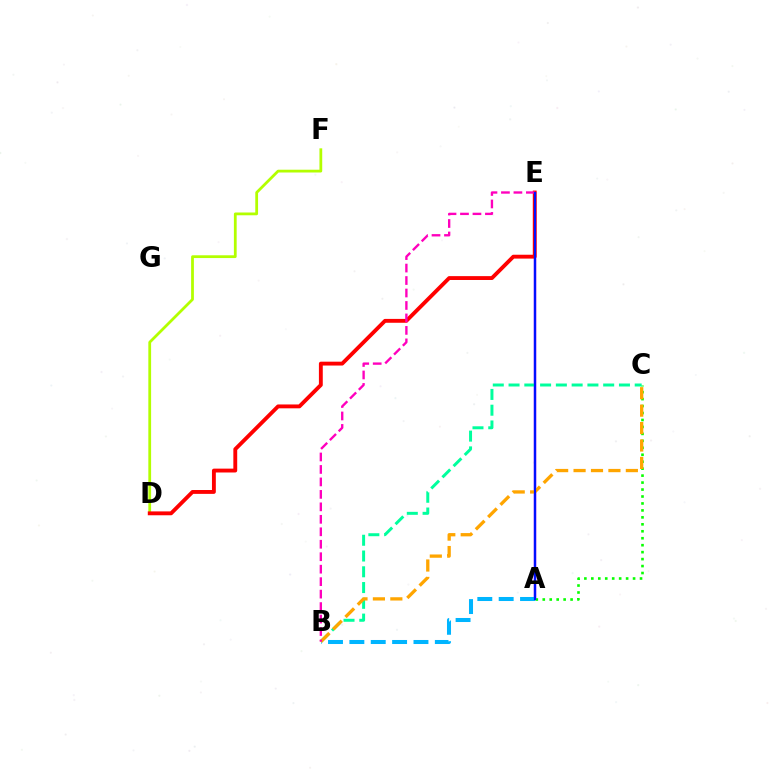{('A', 'E'): [{'color': '#9b00ff', 'line_style': 'solid', 'thickness': 1.78}, {'color': '#0010ff', 'line_style': 'solid', 'thickness': 1.56}], ('D', 'F'): [{'color': '#b3ff00', 'line_style': 'solid', 'thickness': 2.0}], ('A', 'C'): [{'color': '#08ff00', 'line_style': 'dotted', 'thickness': 1.89}], ('D', 'E'): [{'color': '#ff0000', 'line_style': 'solid', 'thickness': 2.78}], ('B', 'C'): [{'color': '#00ff9d', 'line_style': 'dashed', 'thickness': 2.14}, {'color': '#ffa500', 'line_style': 'dashed', 'thickness': 2.37}], ('A', 'B'): [{'color': '#00b5ff', 'line_style': 'dashed', 'thickness': 2.9}], ('B', 'E'): [{'color': '#ff00bd', 'line_style': 'dashed', 'thickness': 1.69}]}